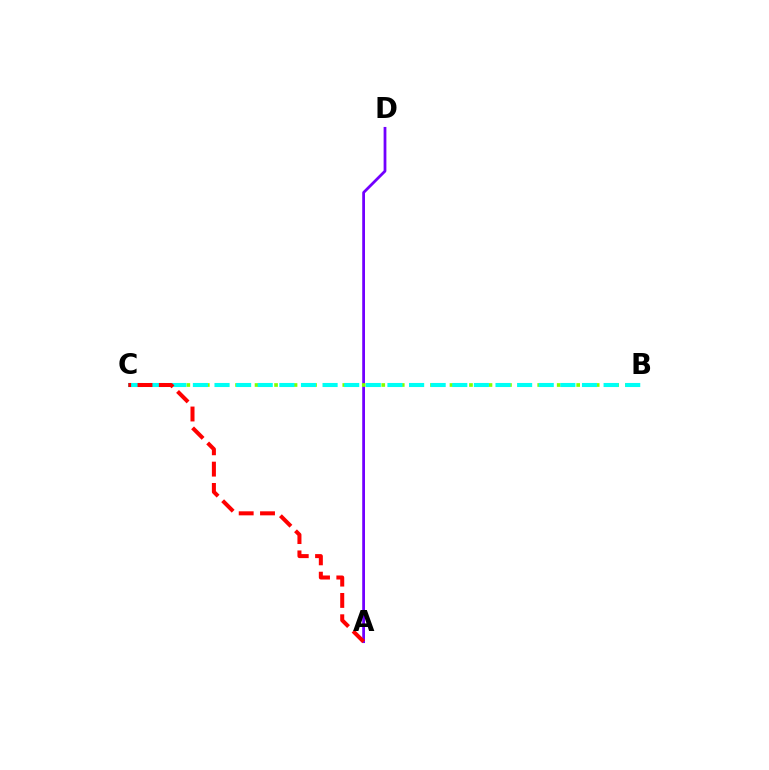{('A', 'D'): [{'color': '#7200ff', 'line_style': 'solid', 'thickness': 2.0}], ('B', 'C'): [{'color': '#84ff00', 'line_style': 'dotted', 'thickness': 2.65}, {'color': '#00fff6', 'line_style': 'dashed', 'thickness': 2.94}], ('A', 'C'): [{'color': '#ff0000', 'line_style': 'dashed', 'thickness': 2.9}]}